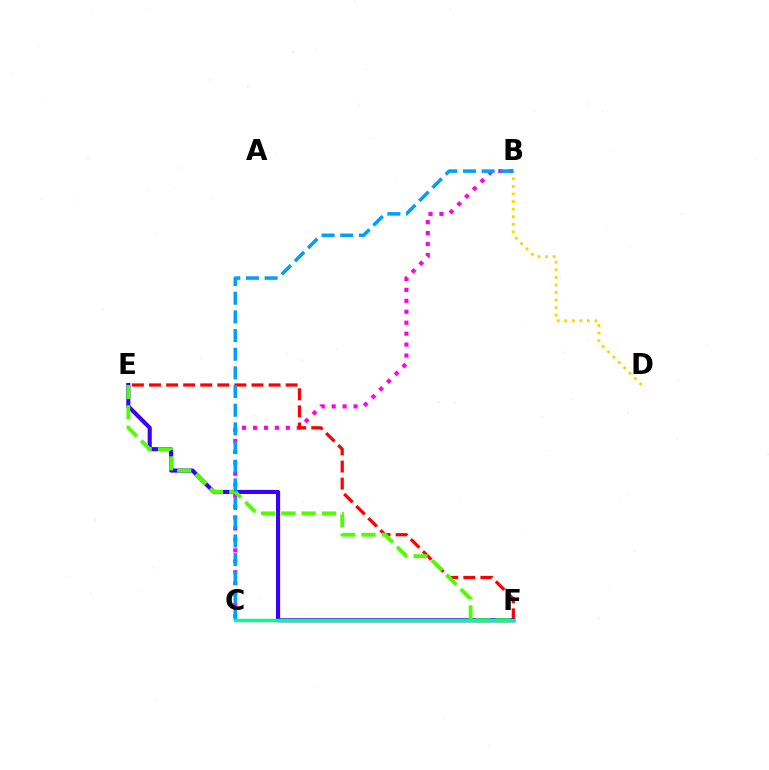{('B', 'C'): [{'color': '#ff00ed', 'line_style': 'dotted', 'thickness': 2.97}, {'color': '#009eff', 'line_style': 'dashed', 'thickness': 2.54}], ('E', 'F'): [{'color': '#ff0000', 'line_style': 'dashed', 'thickness': 2.32}, {'color': '#3700ff', 'line_style': 'solid', 'thickness': 2.96}, {'color': '#4fff00', 'line_style': 'dashed', 'thickness': 2.76}], ('B', 'D'): [{'color': '#ffd500', 'line_style': 'dotted', 'thickness': 2.06}], ('C', 'F'): [{'color': '#00ff86', 'line_style': 'solid', 'thickness': 2.45}]}